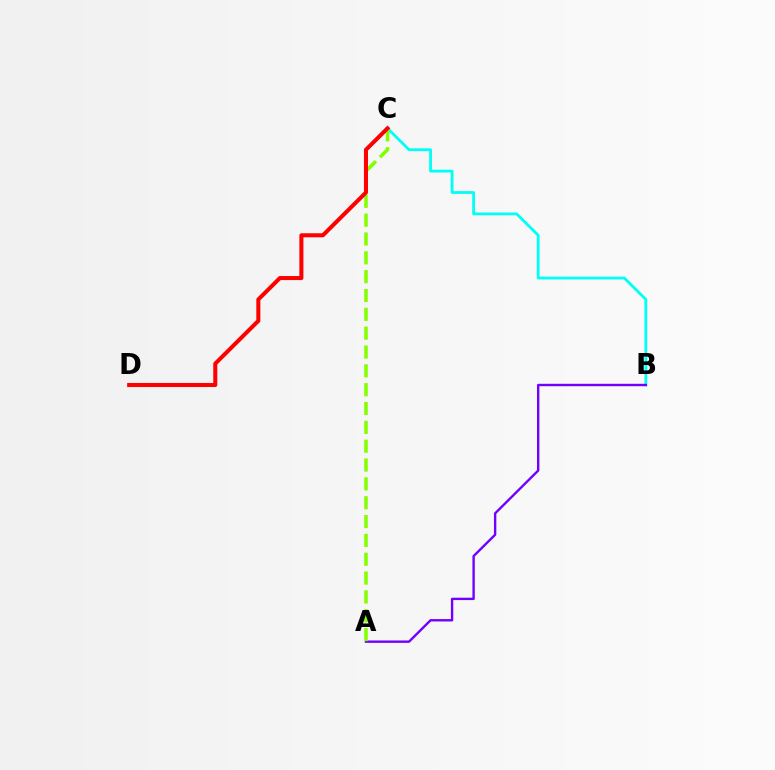{('B', 'C'): [{'color': '#00fff6', 'line_style': 'solid', 'thickness': 2.02}], ('A', 'B'): [{'color': '#7200ff', 'line_style': 'solid', 'thickness': 1.71}], ('A', 'C'): [{'color': '#84ff00', 'line_style': 'dashed', 'thickness': 2.56}], ('C', 'D'): [{'color': '#ff0000', 'line_style': 'solid', 'thickness': 2.91}]}